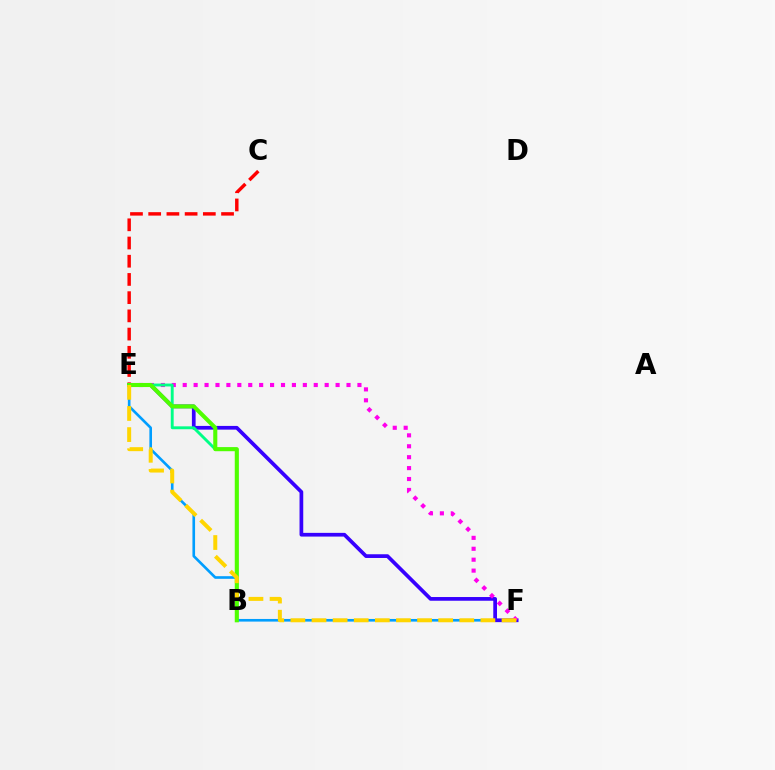{('E', 'F'): [{'color': '#009eff', 'line_style': 'solid', 'thickness': 1.9}, {'color': '#3700ff', 'line_style': 'solid', 'thickness': 2.67}, {'color': '#ff00ed', 'line_style': 'dotted', 'thickness': 2.97}, {'color': '#ffd500', 'line_style': 'dashed', 'thickness': 2.87}], ('C', 'E'): [{'color': '#ff0000', 'line_style': 'dashed', 'thickness': 2.47}], ('B', 'E'): [{'color': '#00ff86', 'line_style': 'solid', 'thickness': 2.07}, {'color': '#4fff00', 'line_style': 'solid', 'thickness': 2.94}]}